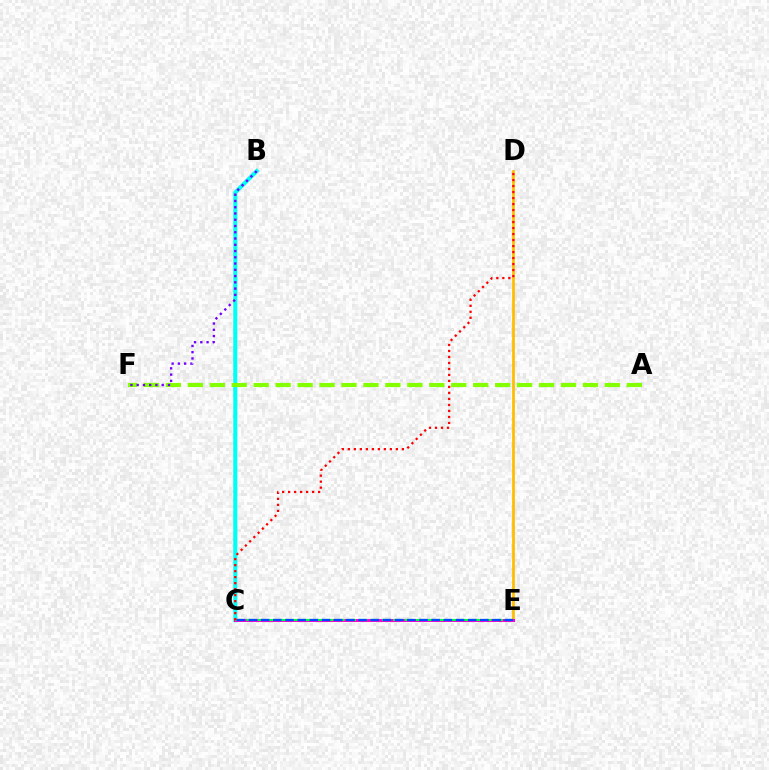{('D', 'E'): [{'color': '#ffbd00', 'line_style': 'solid', 'thickness': 1.96}], ('B', 'C'): [{'color': '#00fff6', 'line_style': 'solid', 'thickness': 2.92}], ('C', 'E'): [{'color': '#ff00cf', 'line_style': 'solid', 'thickness': 2.16}, {'color': '#00ff39', 'line_style': 'dashed', 'thickness': 1.54}, {'color': '#004bff', 'line_style': 'dashed', 'thickness': 1.65}], ('A', 'F'): [{'color': '#84ff00', 'line_style': 'dashed', 'thickness': 2.98}], ('B', 'F'): [{'color': '#7200ff', 'line_style': 'dotted', 'thickness': 1.7}], ('C', 'D'): [{'color': '#ff0000', 'line_style': 'dotted', 'thickness': 1.63}]}